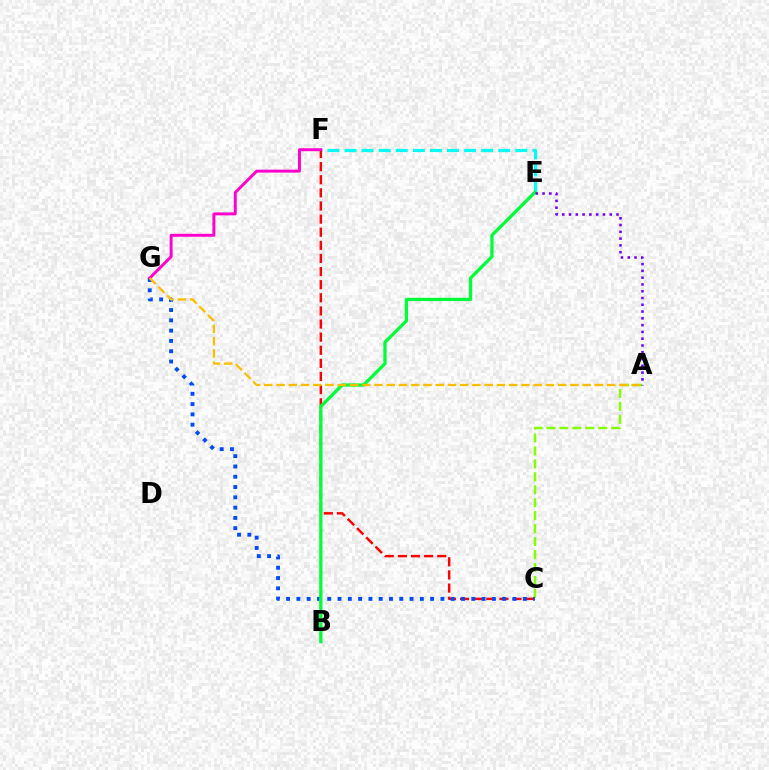{('A', 'C'): [{'color': '#84ff00', 'line_style': 'dashed', 'thickness': 1.76}], ('E', 'F'): [{'color': '#00fff6', 'line_style': 'dashed', 'thickness': 2.32}], ('C', 'F'): [{'color': '#ff0000', 'line_style': 'dashed', 'thickness': 1.78}], ('C', 'G'): [{'color': '#004bff', 'line_style': 'dotted', 'thickness': 2.8}], ('B', 'E'): [{'color': '#00ff39', 'line_style': 'solid', 'thickness': 2.36}], ('F', 'G'): [{'color': '#ff00cf', 'line_style': 'solid', 'thickness': 2.12}], ('A', 'G'): [{'color': '#ffbd00', 'line_style': 'dashed', 'thickness': 1.66}], ('A', 'E'): [{'color': '#7200ff', 'line_style': 'dotted', 'thickness': 1.84}]}